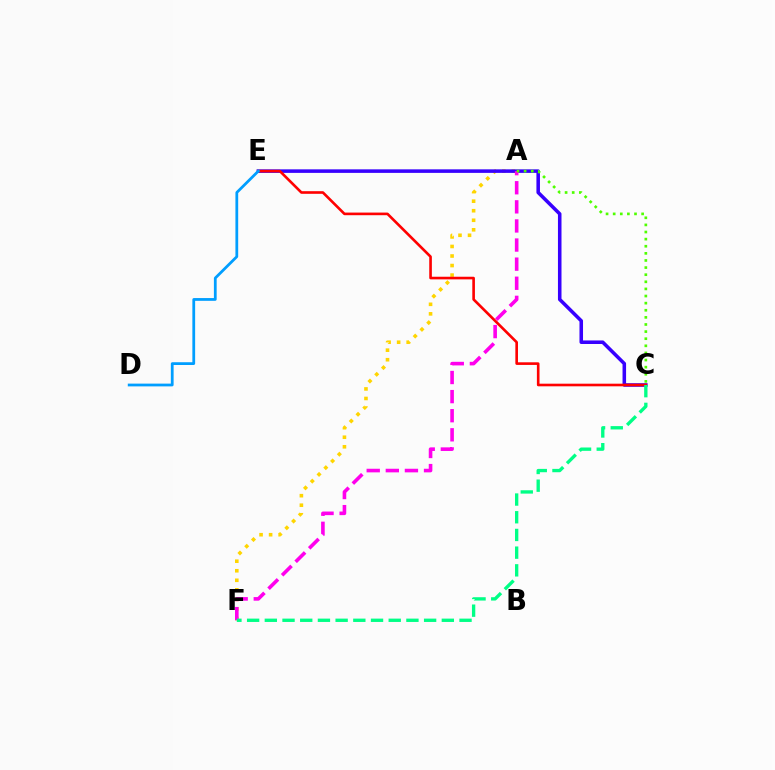{('A', 'F'): [{'color': '#ffd500', 'line_style': 'dotted', 'thickness': 2.59}, {'color': '#ff00ed', 'line_style': 'dashed', 'thickness': 2.59}], ('C', 'E'): [{'color': '#3700ff', 'line_style': 'solid', 'thickness': 2.55}, {'color': '#ff0000', 'line_style': 'solid', 'thickness': 1.89}], ('C', 'F'): [{'color': '#00ff86', 'line_style': 'dashed', 'thickness': 2.4}], ('A', 'C'): [{'color': '#4fff00', 'line_style': 'dotted', 'thickness': 1.93}], ('D', 'E'): [{'color': '#009eff', 'line_style': 'solid', 'thickness': 1.99}]}